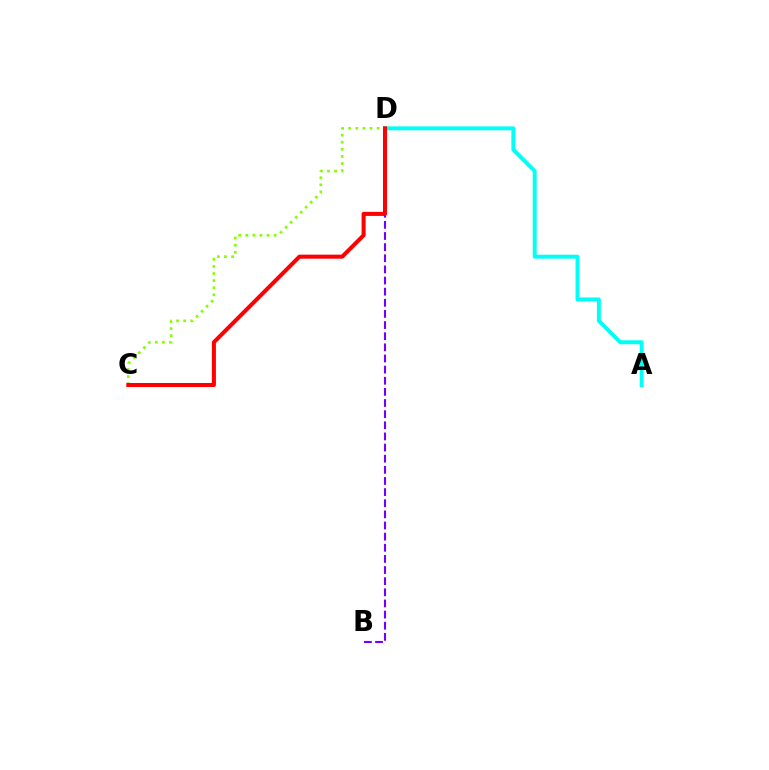{('B', 'D'): [{'color': '#7200ff', 'line_style': 'dashed', 'thickness': 1.51}], ('C', 'D'): [{'color': '#84ff00', 'line_style': 'dotted', 'thickness': 1.93}, {'color': '#ff0000', 'line_style': 'solid', 'thickness': 2.91}], ('A', 'D'): [{'color': '#00fff6', 'line_style': 'solid', 'thickness': 2.84}]}